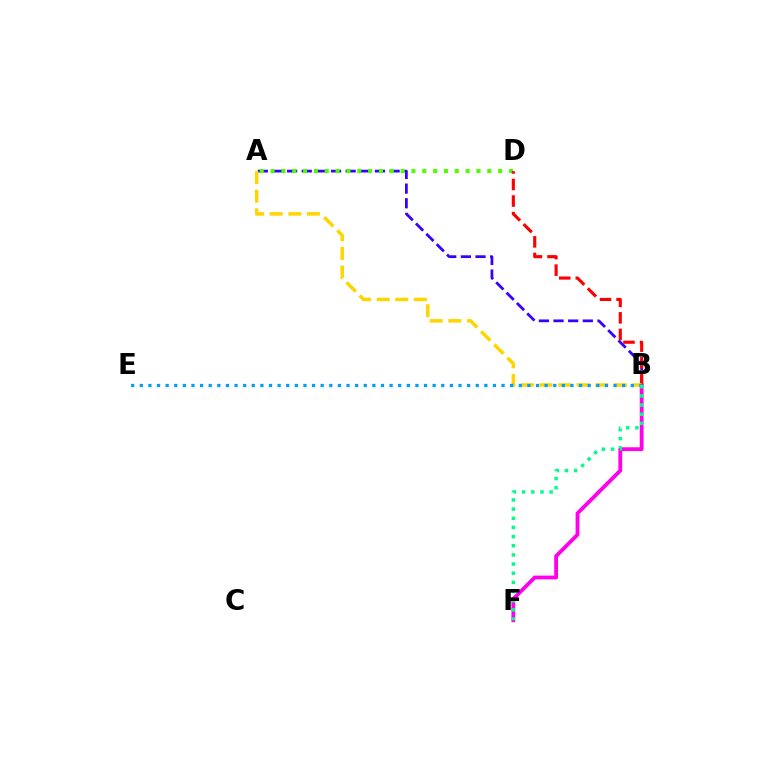{('A', 'B'): [{'color': '#3700ff', 'line_style': 'dashed', 'thickness': 1.99}, {'color': '#ffd500', 'line_style': 'dashed', 'thickness': 2.53}], ('B', 'F'): [{'color': '#ff00ed', 'line_style': 'solid', 'thickness': 2.74}, {'color': '#00ff86', 'line_style': 'dotted', 'thickness': 2.49}], ('A', 'D'): [{'color': '#4fff00', 'line_style': 'dotted', 'thickness': 2.94}], ('B', 'D'): [{'color': '#ff0000', 'line_style': 'dashed', 'thickness': 2.25}], ('B', 'E'): [{'color': '#009eff', 'line_style': 'dotted', 'thickness': 2.34}]}